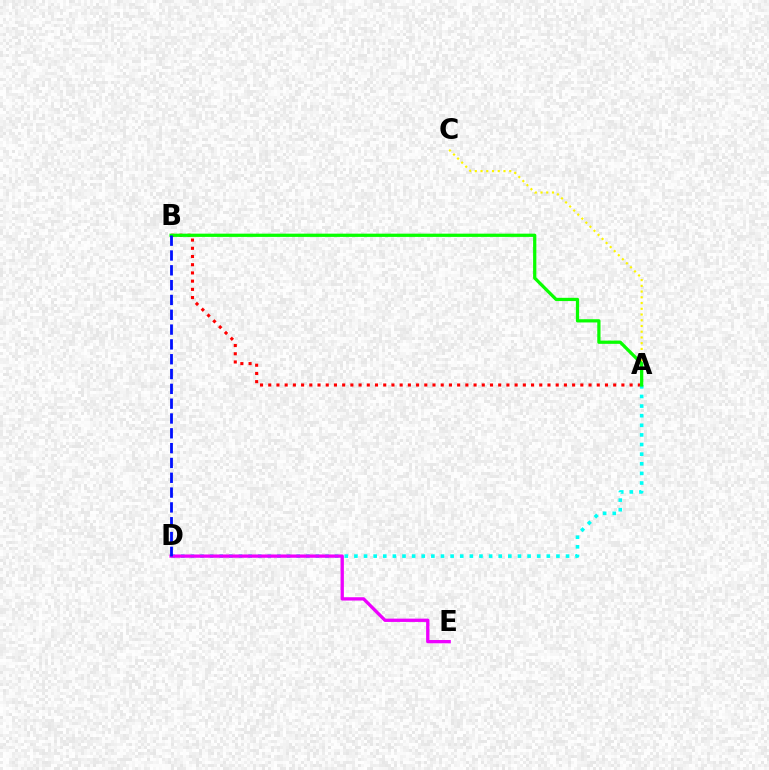{('A', 'B'): [{'color': '#ff0000', 'line_style': 'dotted', 'thickness': 2.23}, {'color': '#08ff00', 'line_style': 'solid', 'thickness': 2.34}], ('A', 'D'): [{'color': '#00fff6', 'line_style': 'dotted', 'thickness': 2.61}], ('D', 'E'): [{'color': '#ee00ff', 'line_style': 'solid', 'thickness': 2.38}], ('A', 'C'): [{'color': '#fcf500', 'line_style': 'dotted', 'thickness': 1.56}], ('B', 'D'): [{'color': '#0010ff', 'line_style': 'dashed', 'thickness': 2.01}]}